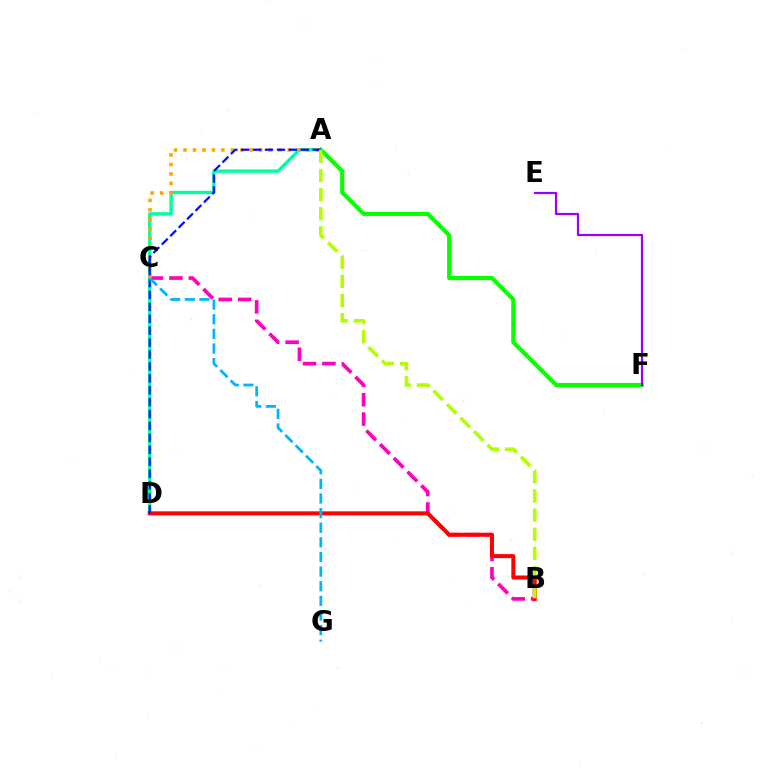{('B', 'C'): [{'color': '#ff00bd', 'line_style': 'dashed', 'thickness': 2.64}], ('A', 'F'): [{'color': '#08ff00', 'line_style': 'solid', 'thickness': 2.99}], ('A', 'D'): [{'color': '#00ff9d', 'line_style': 'solid', 'thickness': 2.41}, {'color': '#0010ff', 'line_style': 'dashed', 'thickness': 1.62}], ('A', 'C'): [{'color': '#ffa500', 'line_style': 'dotted', 'thickness': 2.58}], ('B', 'D'): [{'color': '#ff0000', 'line_style': 'solid', 'thickness': 2.88}], ('E', 'F'): [{'color': '#9b00ff', 'line_style': 'solid', 'thickness': 1.58}], ('A', 'B'): [{'color': '#b3ff00', 'line_style': 'dashed', 'thickness': 2.6}], ('C', 'G'): [{'color': '#00b5ff', 'line_style': 'dashed', 'thickness': 1.99}]}